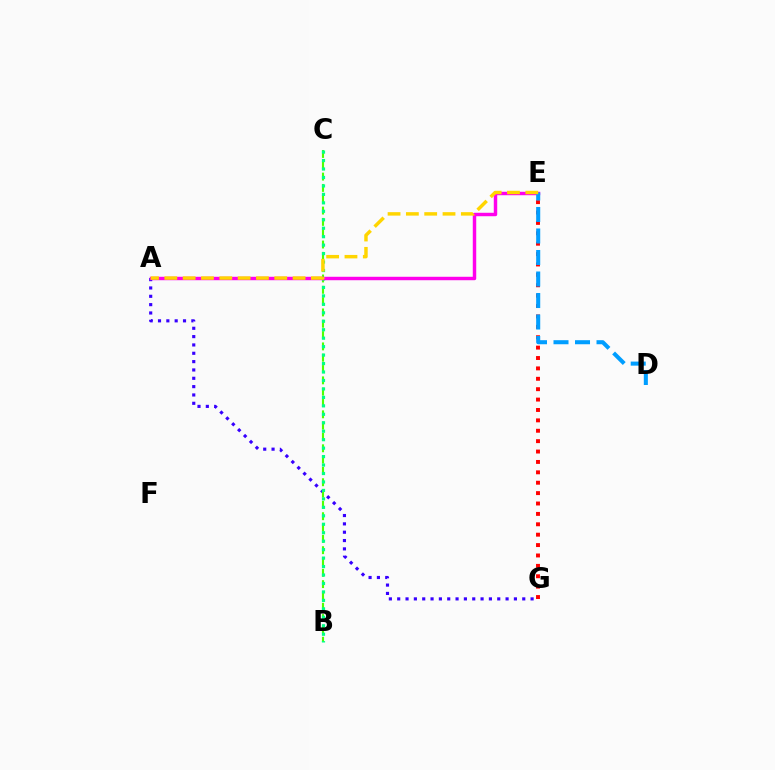{('A', 'G'): [{'color': '#3700ff', 'line_style': 'dotted', 'thickness': 2.27}], ('B', 'C'): [{'color': '#4fff00', 'line_style': 'dashed', 'thickness': 1.54}, {'color': '#00ff86', 'line_style': 'dotted', 'thickness': 2.3}], ('E', 'G'): [{'color': '#ff0000', 'line_style': 'dotted', 'thickness': 2.82}], ('A', 'E'): [{'color': '#ff00ed', 'line_style': 'solid', 'thickness': 2.48}, {'color': '#ffd500', 'line_style': 'dashed', 'thickness': 2.49}], ('D', 'E'): [{'color': '#009eff', 'line_style': 'dashed', 'thickness': 2.92}]}